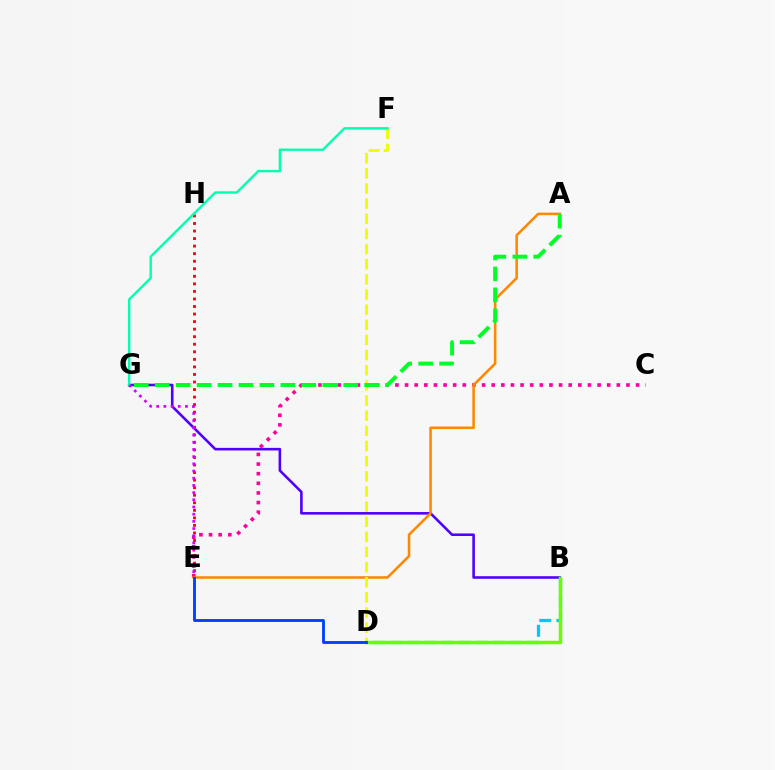{('B', 'G'): [{'color': '#4f00ff', 'line_style': 'solid', 'thickness': 1.86}], ('B', 'D'): [{'color': '#00c7ff', 'line_style': 'dashed', 'thickness': 2.32}, {'color': '#66ff00', 'line_style': 'solid', 'thickness': 2.5}], ('C', 'E'): [{'color': '#ff00a0', 'line_style': 'dotted', 'thickness': 2.62}], ('A', 'E'): [{'color': '#ff8800', 'line_style': 'solid', 'thickness': 1.83}], ('E', 'H'): [{'color': '#ff0000', 'line_style': 'dotted', 'thickness': 2.05}], ('D', 'F'): [{'color': '#eeff00', 'line_style': 'dashed', 'thickness': 2.06}], ('F', 'G'): [{'color': '#00ffaf', 'line_style': 'solid', 'thickness': 1.72}], ('E', 'G'): [{'color': '#d600ff', 'line_style': 'dotted', 'thickness': 1.95}], ('A', 'G'): [{'color': '#00ff27', 'line_style': 'dashed', 'thickness': 2.85}], ('D', 'E'): [{'color': '#003fff', 'line_style': 'solid', 'thickness': 2.05}]}